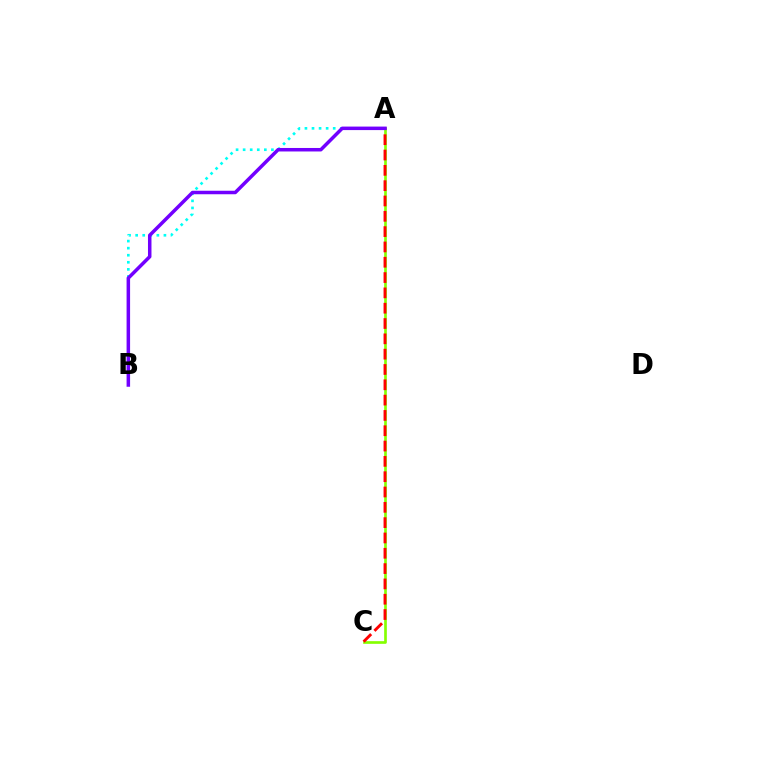{('A', 'C'): [{'color': '#84ff00', 'line_style': 'solid', 'thickness': 1.92}, {'color': '#ff0000', 'line_style': 'dashed', 'thickness': 2.08}], ('A', 'B'): [{'color': '#00fff6', 'line_style': 'dotted', 'thickness': 1.92}, {'color': '#7200ff', 'line_style': 'solid', 'thickness': 2.52}]}